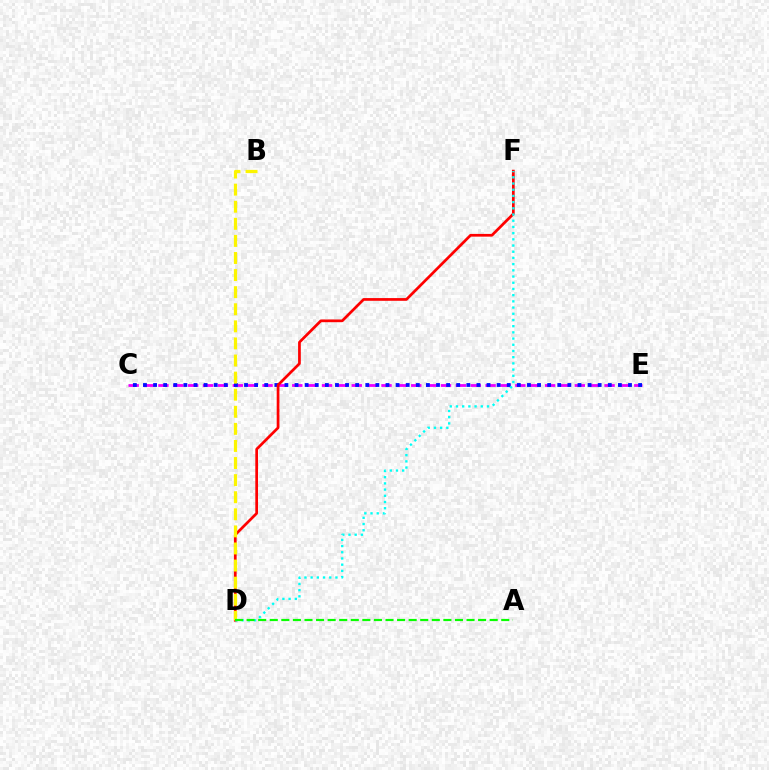{('C', 'E'): [{'color': '#ee00ff', 'line_style': 'dashed', 'thickness': 2.02}, {'color': '#0010ff', 'line_style': 'dotted', 'thickness': 2.75}], ('D', 'F'): [{'color': '#ff0000', 'line_style': 'solid', 'thickness': 1.96}, {'color': '#00fff6', 'line_style': 'dotted', 'thickness': 1.69}], ('B', 'D'): [{'color': '#fcf500', 'line_style': 'dashed', 'thickness': 2.32}], ('A', 'D'): [{'color': '#08ff00', 'line_style': 'dashed', 'thickness': 1.57}]}